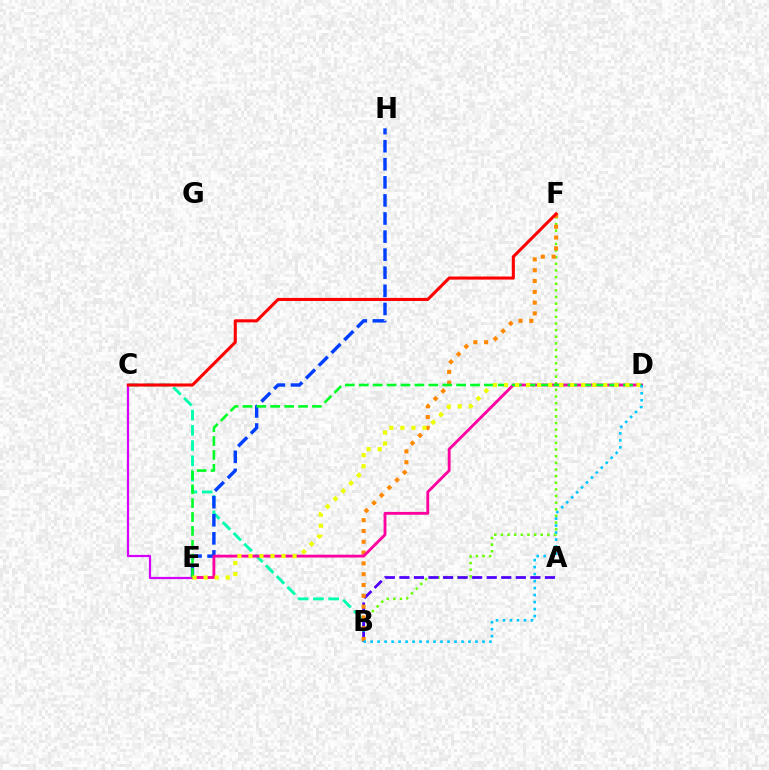{('C', 'E'): [{'color': '#d600ff', 'line_style': 'solid', 'thickness': 1.6}], ('B', 'F'): [{'color': '#66ff00', 'line_style': 'dotted', 'thickness': 1.8}, {'color': '#ff8800', 'line_style': 'dotted', 'thickness': 2.94}], ('B', 'C'): [{'color': '#00ffaf', 'line_style': 'dashed', 'thickness': 2.07}], ('A', 'B'): [{'color': '#4f00ff', 'line_style': 'dashed', 'thickness': 1.98}], ('E', 'H'): [{'color': '#003fff', 'line_style': 'dashed', 'thickness': 2.46}], ('C', 'F'): [{'color': '#ff0000', 'line_style': 'solid', 'thickness': 2.21}], ('D', 'E'): [{'color': '#ff00a0', 'line_style': 'solid', 'thickness': 2.05}, {'color': '#00ff27', 'line_style': 'dashed', 'thickness': 1.89}, {'color': '#eeff00', 'line_style': 'dotted', 'thickness': 3.0}], ('B', 'D'): [{'color': '#00c7ff', 'line_style': 'dotted', 'thickness': 1.9}]}